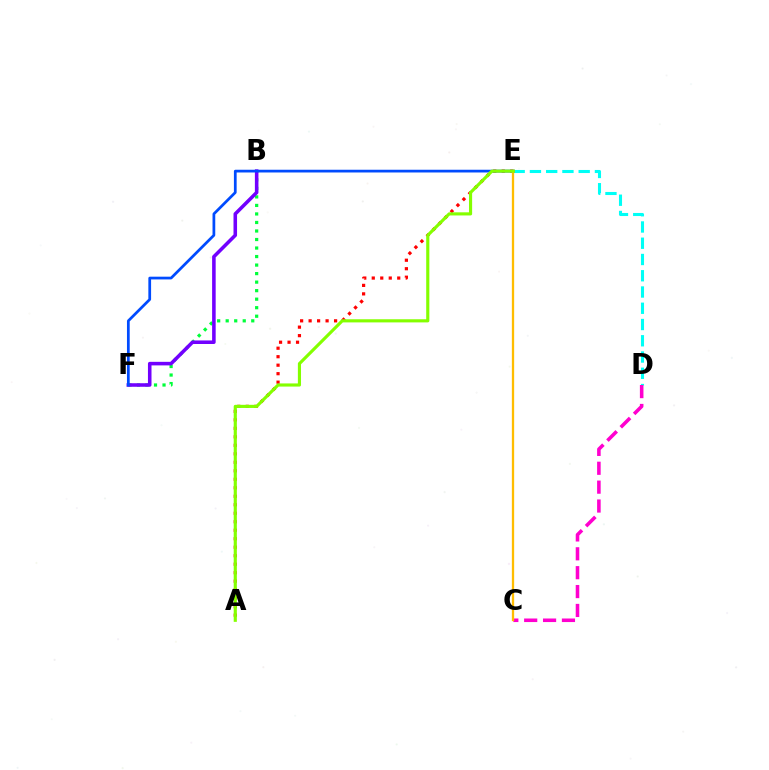{('D', 'E'): [{'color': '#00fff6', 'line_style': 'dashed', 'thickness': 2.21}], ('B', 'F'): [{'color': '#00ff39', 'line_style': 'dotted', 'thickness': 2.32}, {'color': '#7200ff', 'line_style': 'solid', 'thickness': 2.56}], ('A', 'E'): [{'color': '#ff0000', 'line_style': 'dotted', 'thickness': 2.31}, {'color': '#84ff00', 'line_style': 'solid', 'thickness': 2.26}], ('E', 'F'): [{'color': '#004bff', 'line_style': 'solid', 'thickness': 1.97}], ('C', 'D'): [{'color': '#ff00cf', 'line_style': 'dashed', 'thickness': 2.56}], ('C', 'E'): [{'color': '#ffbd00', 'line_style': 'solid', 'thickness': 1.65}]}